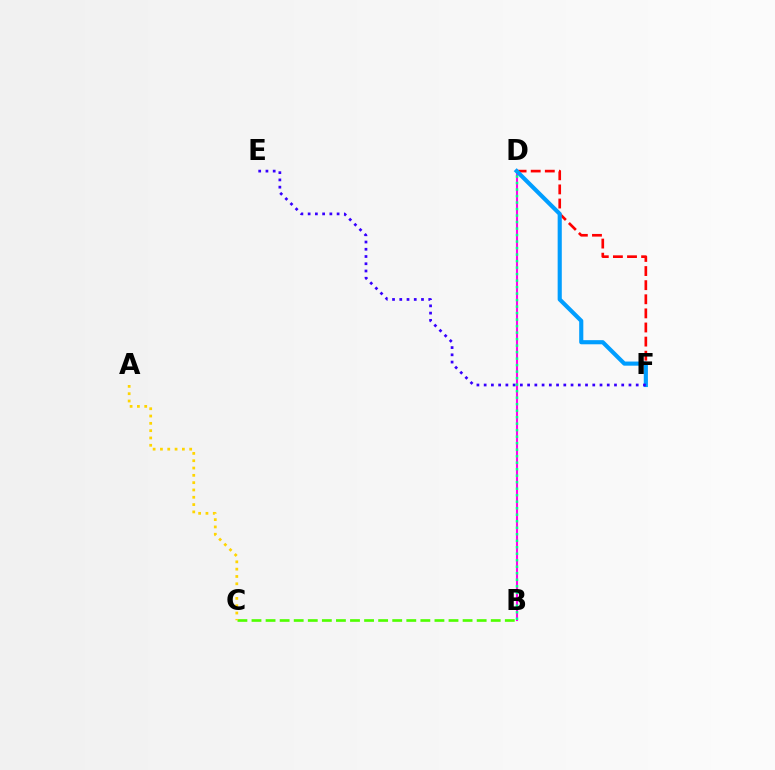{('D', 'F'): [{'color': '#ff0000', 'line_style': 'dashed', 'thickness': 1.92}, {'color': '#009eff', 'line_style': 'solid', 'thickness': 2.97}], ('B', 'D'): [{'color': '#ff00ed', 'line_style': 'solid', 'thickness': 1.51}, {'color': '#00ff86', 'line_style': 'dotted', 'thickness': 1.77}], ('E', 'F'): [{'color': '#3700ff', 'line_style': 'dotted', 'thickness': 1.97}], ('B', 'C'): [{'color': '#4fff00', 'line_style': 'dashed', 'thickness': 1.91}], ('A', 'C'): [{'color': '#ffd500', 'line_style': 'dotted', 'thickness': 1.99}]}